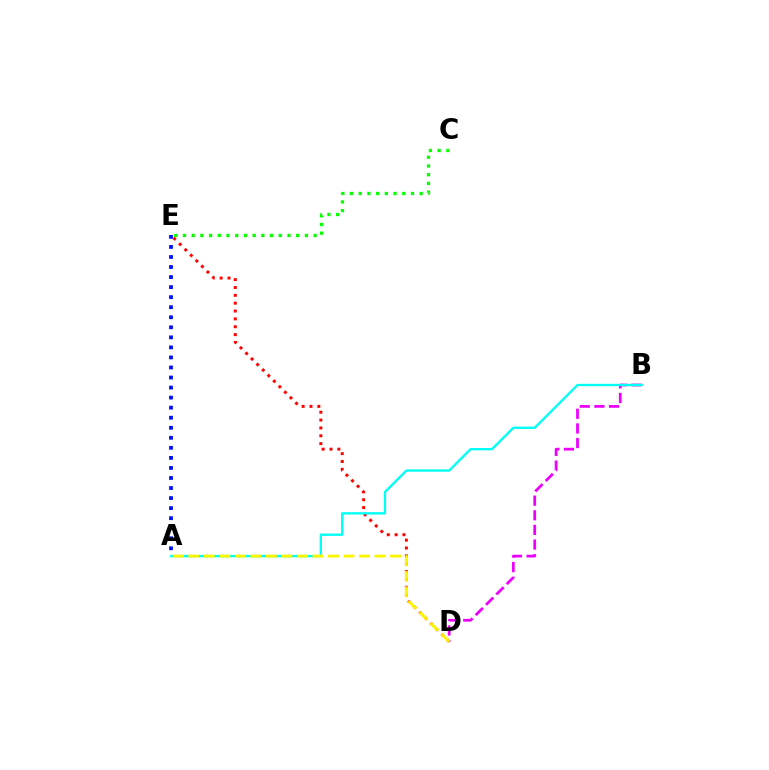{('D', 'E'): [{'color': '#ff0000', 'line_style': 'dotted', 'thickness': 2.13}], ('B', 'D'): [{'color': '#ee00ff', 'line_style': 'dashed', 'thickness': 1.99}], ('A', 'B'): [{'color': '#00fff6', 'line_style': 'solid', 'thickness': 1.68}], ('C', 'E'): [{'color': '#08ff00', 'line_style': 'dotted', 'thickness': 2.37}], ('A', 'E'): [{'color': '#0010ff', 'line_style': 'dotted', 'thickness': 2.73}], ('A', 'D'): [{'color': '#fcf500', 'line_style': 'dashed', 'thickness': 2.11}]}